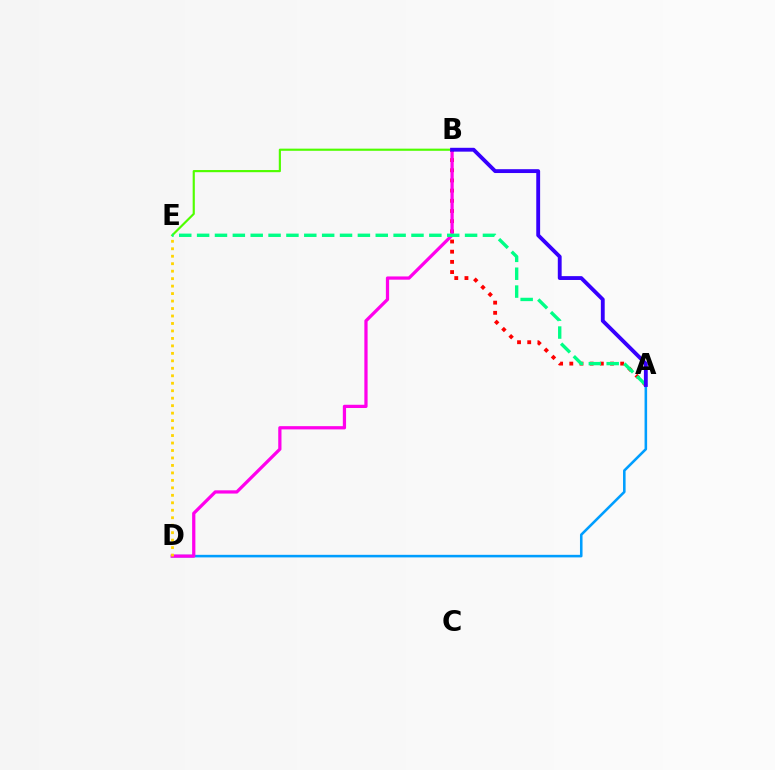{('A', 'B'): [{'color': '#ff0000', 'line_style': 'dotted', 'thickness': 2.77}, {'color': '#3700ff', 'line_style': 'solid', 'thickness': 2.77}], ('B', 'E'): [{'color': '#4fff00', 'line_style': 'solid', 'thickness': 1.56}], ('A', 'D'): [{'color': '#009eff', 'line_style': 'solid', 'thickness': 1.85}], ('B', 'D'): [{'color': '#ff00ed', 'line_style': 'solid', 'thickness': 2.33}], ('A', 'E'): [{'color': '#00ff86', 'line_style': 'dashed', 'thickness': 2.43}], ('D', 'E'): [{'color': '#ffd500', 'line_style': 'dotted', 'thickness': 2.03}]}